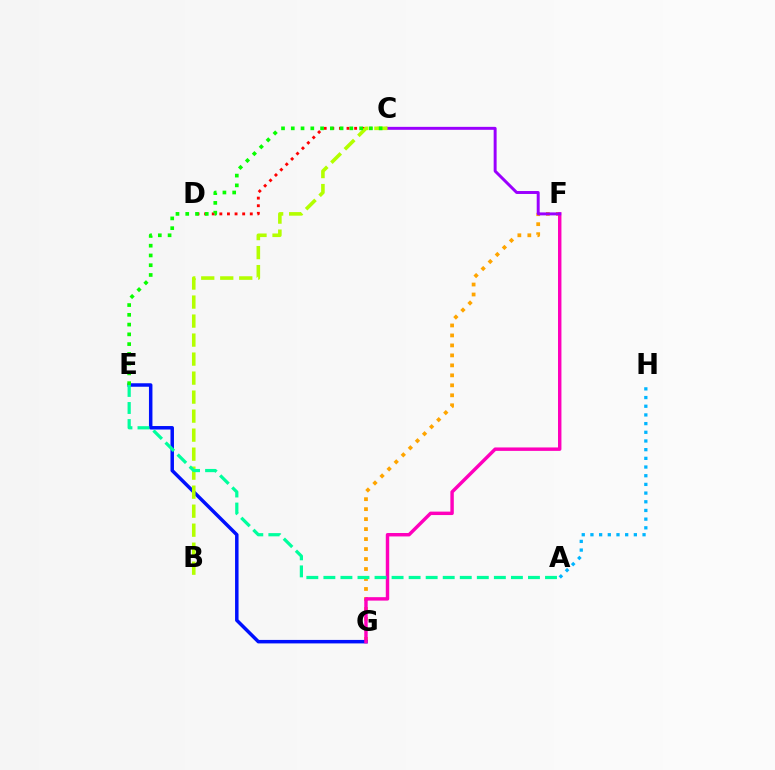{('A', 'H'): [{'color': '#00b5ff', 'line_style': 'dotted', 'thickness': 2.36}], ('F', 'G'): [{'color': '#ffa500', 'line_style': 'dotted', 'thickness': 2.71}, {'color': '#ff00bd', 'line_style': 'solid', 'thickness': 2.47}], ('E', 'G'): [{'color': '#0010ff', 'line_style': 'solid', 'thickness': 2.51}], ('C', 'D'): [{'color': '#ff0000', 'line_style': 'dotted', 'thickness': 2.07}], ('C', 'F'): [{'color': '#9b00ff', 'line_style': 'solid', 'thickness': 2.13}], ('B', 'C'): [{'color': '#b3ff00', 'line_style': 'dashed', 'thickness': 2.58}], ('A', 'E'): [{'color': '#00ff9d', 'line_style': 'dashed', 'thickness': 2.32}], ('C', 'E'): [{'color': '#08ff00', 'line_style': 'dotted', 'thickness': 2.65}]}